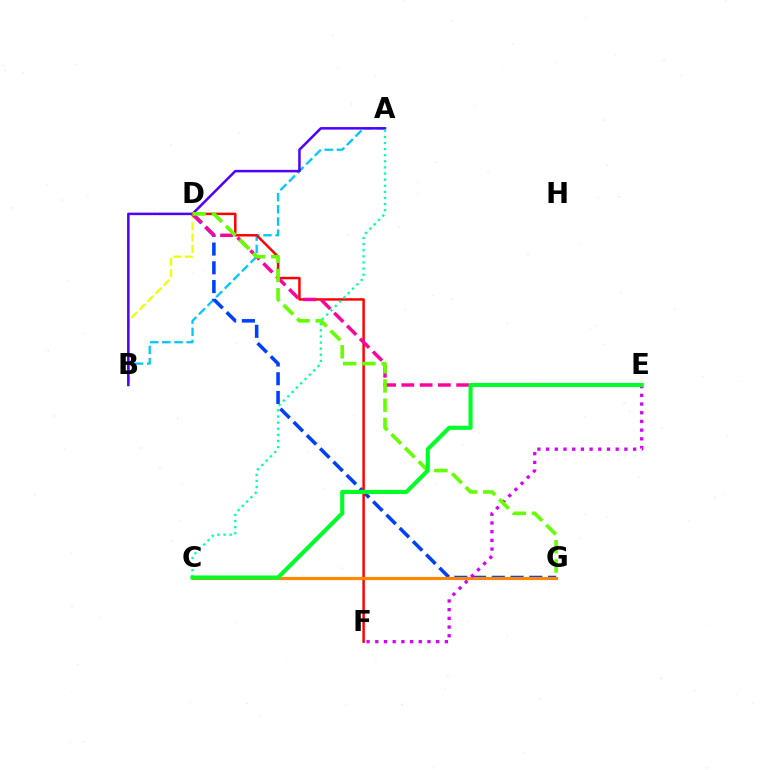{('B', 'D'): [{'color': '#eeff00', 'line_style': 'dashed', 'thickness': 1.55}], ('A', 'B'): [{'color': '#00c7ff', 'line_style': 'dashed', 'thickness': 1.65}, {'color': '#4f00ff', 'line_style': 'solid', 'thickness': 1.81}], ('D', 'G'): [{'color': '#003fff', 'line_style': 'dashed', 'thickness': 2.55}, {'color': '#66ff00', 'line_style': 'dashed', 'thickness': 2.61}], ('D', 'F'): [{'color': '#ff0000', 'line_style': 'solid', 'thickness': 1.78}], ('D', 'E'): [{'color': '#ff00a0', 'line_style': 'dashed', 'thickness': 2.48}], ('A', 'C'): [{'color': '#00ffaf', 'line_style': 'dotted', 'thickness': 1.66}], ('C', 'G'): [{'color': '#ff8800', 'line_style': 'solid', 'thickness': 2.27}], ('E', 'F'): [{'color': '#d600ff', 'line_style': 'dotted', 'thickness': 2.36}], ('C', 'E'): [{'color': '#00ff27', 'line_style': 'solid', 'thickness': 2.94}]}